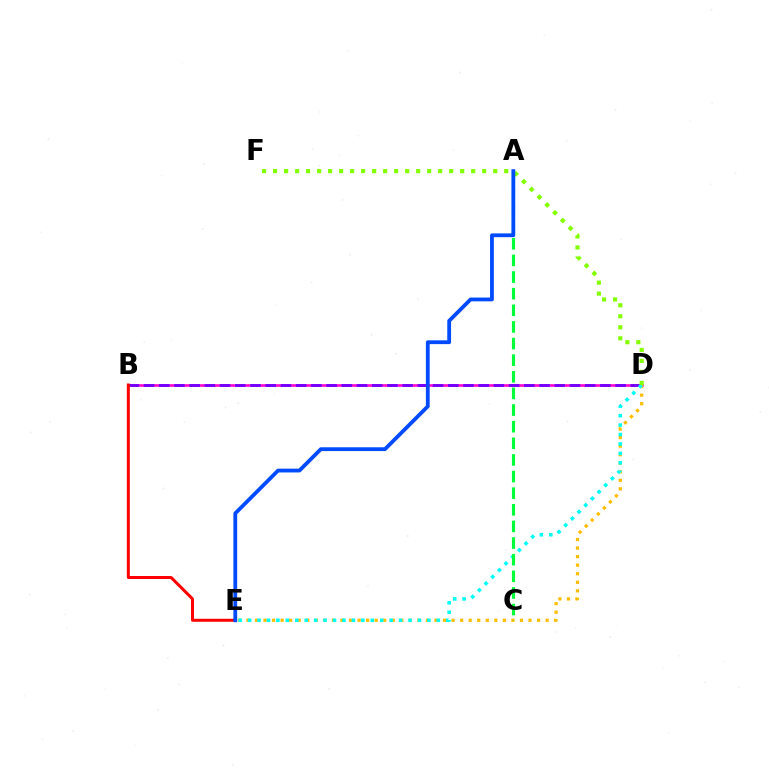{('B', 'D'): [{'color': '#ff00cf', 'line_style': 'solid', 'thickness': 1.86}, {'color': '#7200ff', 'line_style': 'dashed', 'thickness': 2.07}], ('D', 'E'): [{'color': '#ffbd00', 'line_style': 'dotted', 'thickness': 2.32}, {'color': '#00fff6', 'line_style': 'dotted', 'thickness': 2.56}], ('B', 'E'): [{'color': '#ff0000', 'line_style': 'solid', 'thickness': 2.16}], ('D', 'F'): [{'color': '#84ff00', 'line_style': 'dotted', 'thickness': 2.99}], ('A', 'C'): [{'color': '#00ff39', 'line_style': 'dashed', 'thickness': 2.26}], ('A', 'E'): [{'color': '#004bff', 'line_style': 'solid', 'thickness': 2.73}]}